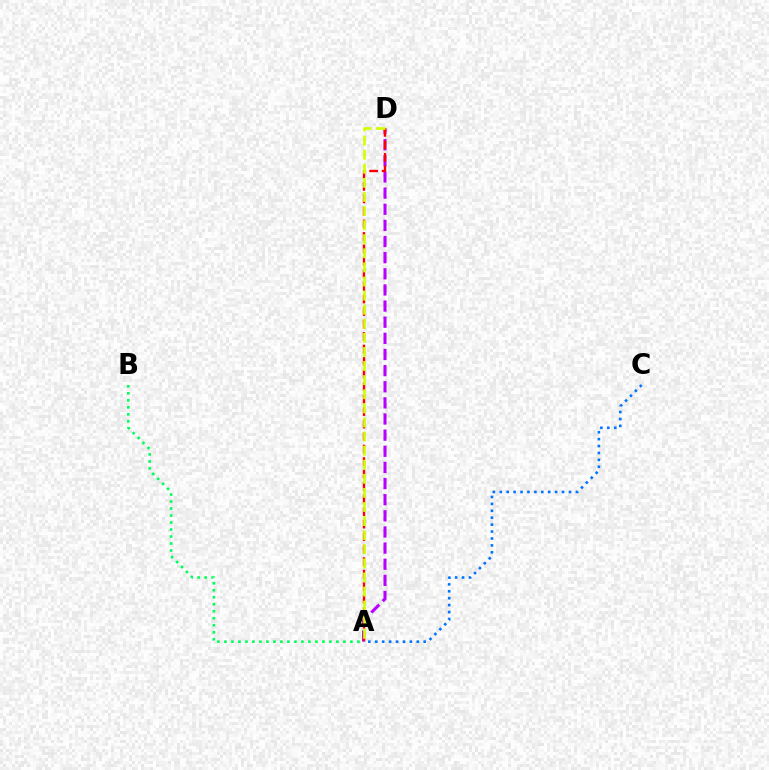{('A', 'B'): [{'color': '#00ff5c', 'line_style': 'dotted', 'thickness': 1.9}], ('A', 'D'): [{'color': '#b900ff', 'line_style': 'dashed', 'thickness': 2.19}, {'color': '#ff0000', 'line_style': 'dashed', 'thickness': 1.7}, {'color': '#d1ff00', 'line_style': 'dashed', 'thickness': 1.91}], ('A', 'C'): [{'color': '#0074ff', 'line_style': 'dotted', 'thickness': 1.88}]}